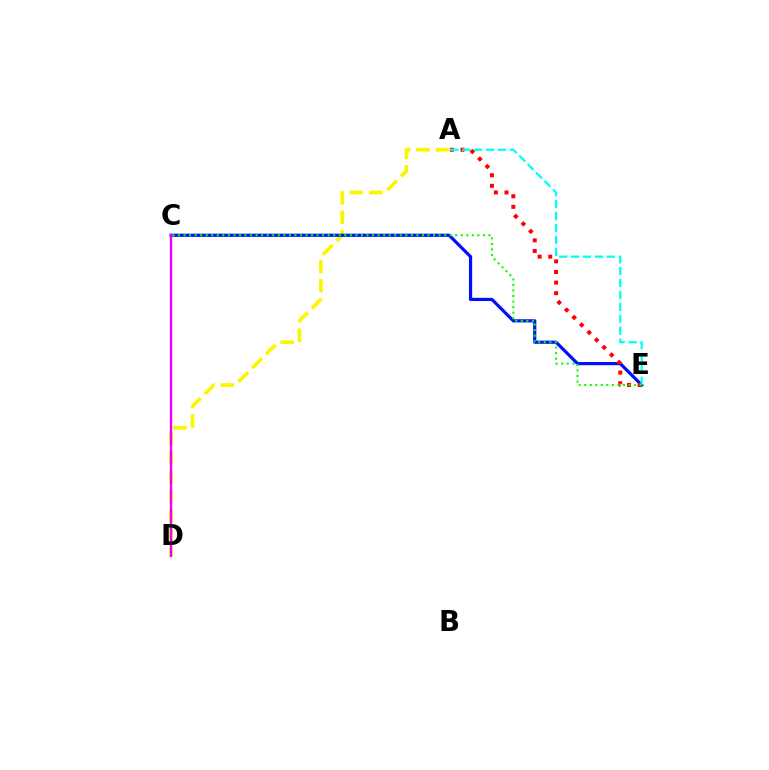{('A', 'D'): [{'color': '#fcf500', 'line_style': 'dashed', 'thickness': 2.63}], ('C', 'E'): [{'color': '#0010ff', 'line_style': 'solid', 'thickness': 2.3}, {'color': '#08ff00', 'line_style': 'dotted', 'thickness': 1.51}], ('A', 'E'): [{'color': '#ff0000', 'line_style': 'dotted', 'thickness': 2.88}, {'color': '#00fff6', 'line_style': 'dashed', 'thickness': 1.62}], ('C', 'D'): [{'color': '#ee00ff', 'line_style': 'solid', 'thickness': 1.69}]}